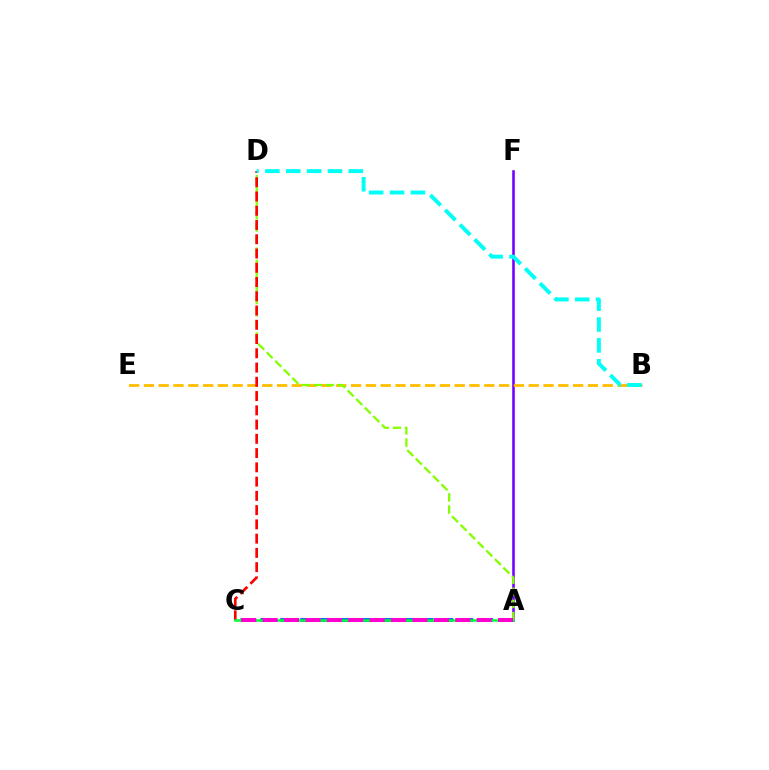{('A', 'F'): [{'color': '#7200ff', 'line_style': 'solid', 'thickness': 1.86}], ('B', 'E'): [{'color': '#ffbd00', 'line_style': 'dashed', 'thickness': 2.01}], ('A', 'D'): [{'color': '#84ff00', 'line_style': 'dashed', 'thickness': 1.64}], ('C', 'D'): [{'color': '#ff0000', 'line_style': 'dashed', 'thickness': 1.94}], ('B', 'D'): [{'color': '#00fff6', 'line_style': 'dashed', 'thickness': 2.83}], ('A', 'C'): [{'color': '#004bff', 'line_style': 'dashed', 'thickness': 2.7}, {'color': '#00ff39', 'line_style': 'solid', 'thickness': 1.82}, {'color': '#ff00cf', 'line_style': 'dashed', 'thickness': 2.91}]}